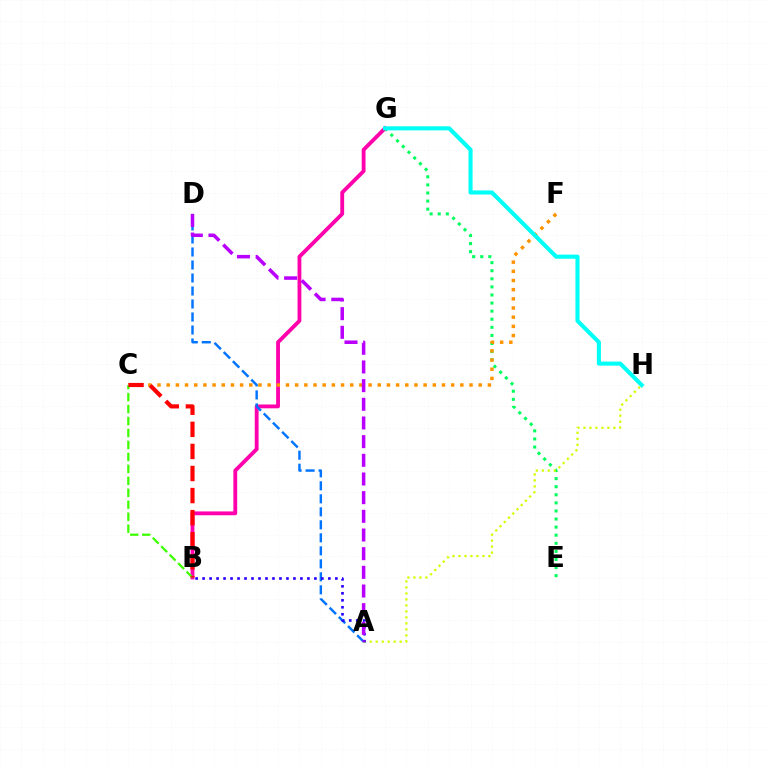{('E', 'G'): [{'color': '#00ff5c', 'line_style': 'dotted', 'thickness': 2.2}], ('B', 'G'): [{'color': '#ff00ac', 'line_style': 'solid', 'thickness': 2.76}], ('C', 'F'): [{'color': '#ff9400', 'line_style': 'dotted', 'thickness': 2.49}], ('A', 'D'): [{'color': '#0074ff', 'line_style': 'dashed', 'thickness': 1.77}, {'color': '#b900ff', 'line_style': 'dashed', 'thickness': 2.54}], ('A', 'H'): [{'color': '#d1ff00', 'line_style': 'dotted', 'thickness': 1.63}], ('A', 'B'): [{'color': '#2500ff', 'line_style': 'dotted', 'thickness': 1.9}], ('B', 'C'): [{'color': '#3dff00', 'line_style': 'dashed', 'thickness': 1.63}, {'color': '#ff0000', 'line_style': 'dashed', 'thickness': 3.0}], ('G', 'H'): [{'color': '#00fff6', 'line_style': 'solid', 'thickness': 2.95}]}